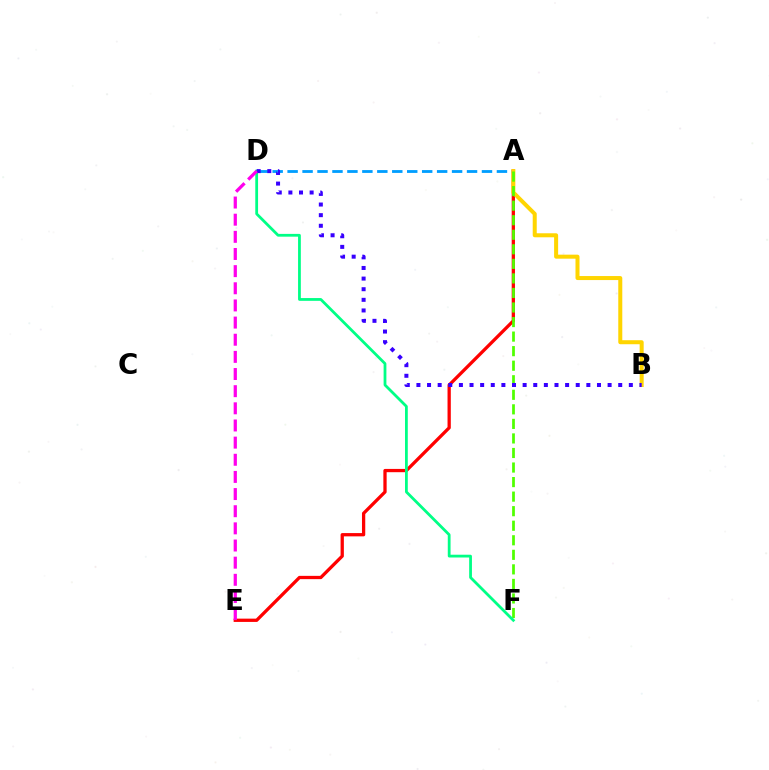{('A', 'E'): [{'color': '#ff0000', 'line_style': 'solid', 'thickness': 2.36}], ('A', 'D'): [{'color': '#009eff', 'line_style': 'dashed', 'thickness': 2.03}], ('A', 'B'): [{'color': '#ffd500', 'line_style': 'solid', 'thickness': 2.89}], ('A', 'F'): [{'color': '#4fff00', 'line_style': 'dashed', 'thickness': 1.98}], ('D', 'F'): [{'color': '#00ff86', 'line_style': 'solid', 'thickness': 2.0}], ('B', 'D'): [{'color': '#3700ff', 'line_style': 'dotted', 'thickness': 2.89}], ('D', 'E'): [{'color': '#ff00ed', 'line_style': 'dashed', 'thickness': 2.33}]}